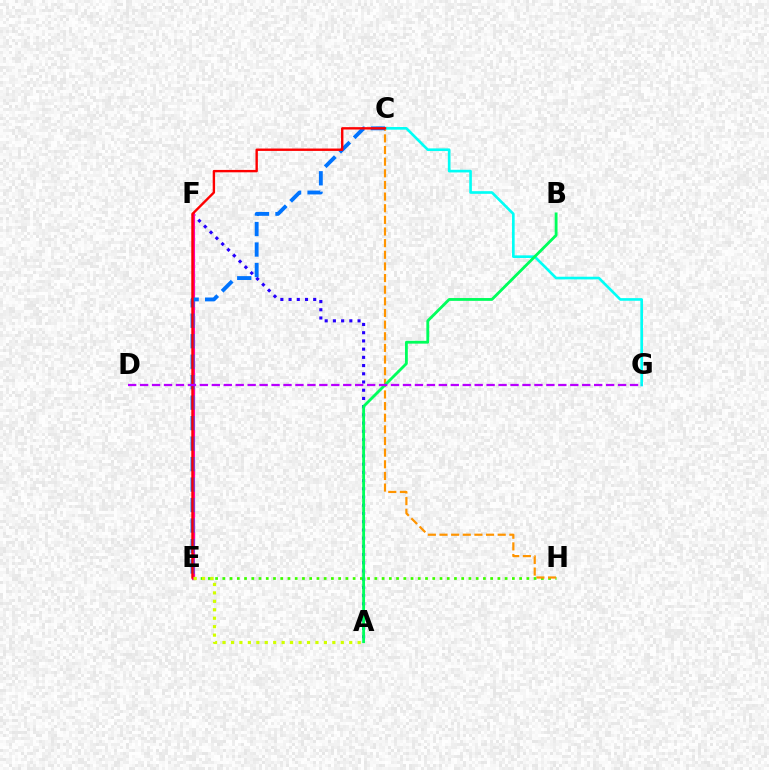{('E', 'H'): [{'color': '#3dff00', 'line_style': 'dotted', 'thickness': 1.97}], ('A', 'F'): [{'color': '#2500ff', 'line_style': 'dotted', 'thickness': 2.23}], ('E', 'F'): [{'color': '#ff00ac', 'line_style': 'solid', 'thickness': 2.28}], ('C', 'H'): [{'color': '#ff9400', 'line_style': 'dashed', 'thickness': 1.58}], ('C', 'G'): [{'color': '#00fff6', 'line_style': 'solid', 'thickness': 1.91}], ('A', 'B'): [{'color': '#00ff5c', 'line_style': 'solid', 'thickness': 2.03}], ('C', 'E'): [{'color': '#0074ff', 'line_style': 'dashed', 'thickness': 2.78}, {'color': '#ff0000', 'line_style': 'solid', 'thickness': 1.72}], ('D', 'G'): [{'color': '#b900ff', 'line_style': 'dashed', 'thickness': 1.62}], ('A', 'E'): [{'color': '#d1ff00', 'line_style': 'dotted', 'thickness': 2.3}]}